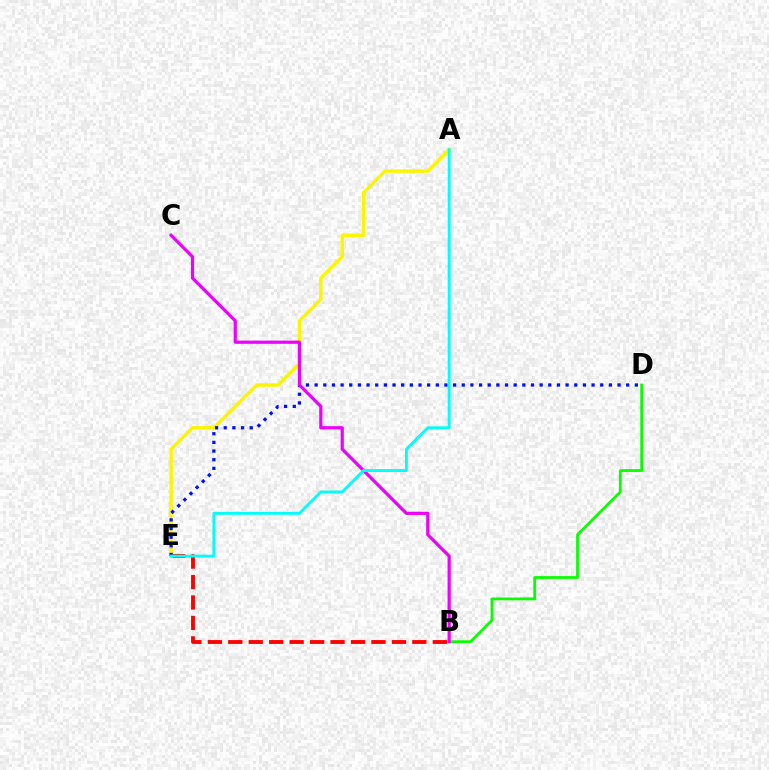{('B', 'E'): [{'color': '#ff0000', 'line_style': 'dashed', 'thickness': 2.78}], ('B', 'D'): [{'color': '#08ff00', 'line_style': 'solid', 'thickness': 1.99}], ('A', 'E'): [{'color': '#fcf500', 'line_style': 'solid', 'thickness': 2.45}, {'color': '#00fff6', 'line_style': 'solid', 'thickness': 2.07}], ('D', 'E'): [{'color': '#0010ff', 'line_style': 'dotted', 'thickness': 2.35}], ('B', 'C'): [{'color': '#ee00ff', 'line_style': 'solid', 'thickness': 2.31}]}